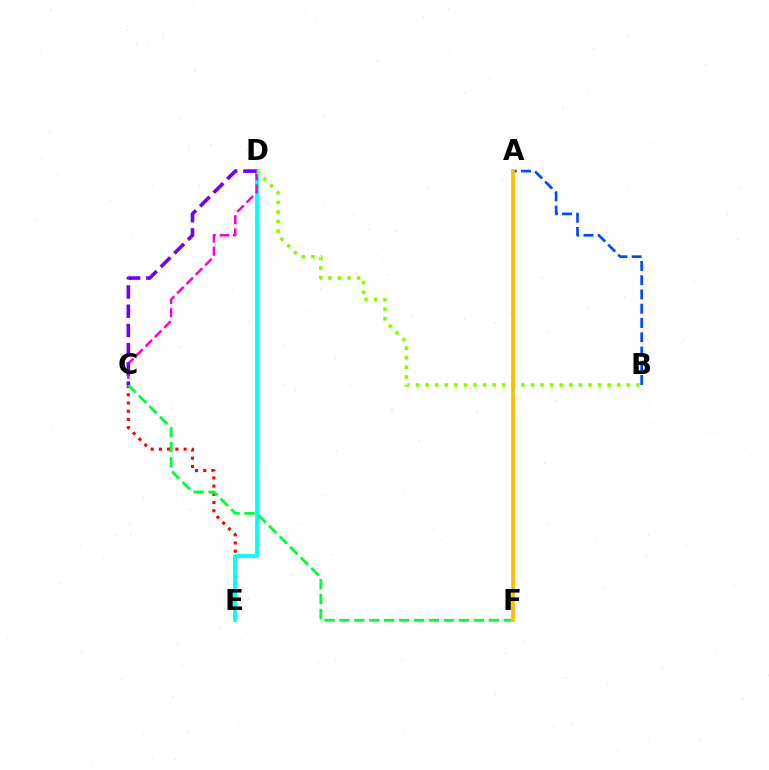{('C', 'E'): [{'color': '#ff0000', 'line_style': 'dotted', 'thickness': 2.23}], ('A', 'B'): [{'color': '#004bff', 'line_style': 'dashed', 'thickness': 1.94}], ('D', 'E'): [{'color': '#00fff6', 'line_style': 'solid', 'thickness': 2.71}], ('C', 'F'): [{'color': '#00ff39', 'line_style': 'dashed', 'thickness': 2.03}], ('C', 'D'): [{'color': '#ff00cf', 'line_style': 'dashed', 'thickness': 1.79}, {'color': '#7200ff', 'line_style': 'dashed', 'thickness': 2.61}], ('B', 'D'): [{'color': '#84ff00', 'line_style': 'dotted', 'thickness': 2.6}], ('A', 'F'): [{'color': '#ffbd00', 'line_style': 'solid', 'thickness': 2.7}]}